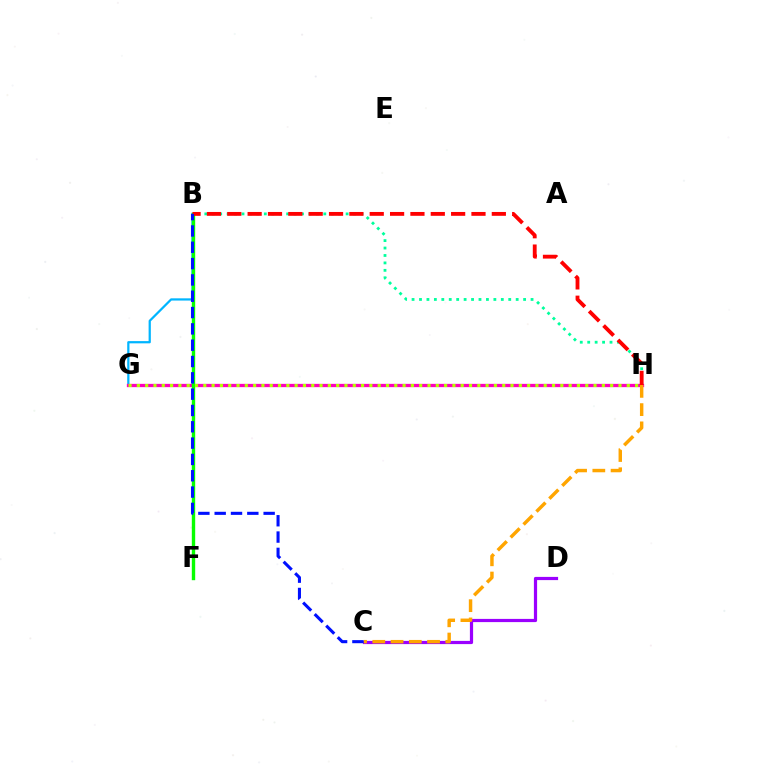{('B', 'G'): [{'color': '#00b5ff', 'line_style': 'solid', 'thickness': 1.61}], ('G', 'H'): [{'color': '#ff00bd', 'line_style': 'solid', 'thickness': 2.36}, {'color': '#b3ff00', 'line_style': 'dotted', 'thickness': 2.26}], ('C', 'D'): [{'color': '#9b00ff', 'line_style': 'solid', 'thickness': 2.31}], ('B', 'F'): [{'color': '#08ff00', 'line_style': 'solid', 'thickness': 2.44}], ('B', 'H'): [{'color': '#00ff9d', 'line_style': 'dotted', 'thickness': 2.02}, {'color': '#ff0000', 'line_style': 'dashed', 'thickness': 2.76}], ('C', 'H'): [{'color': '#ffa500', 'line_style': 'dashed', 'thickness': 2.48}], ('B', 'C'): [{'color': '#0010ff', 'line_style': 'dashed', 'thickness': 2.22}]}